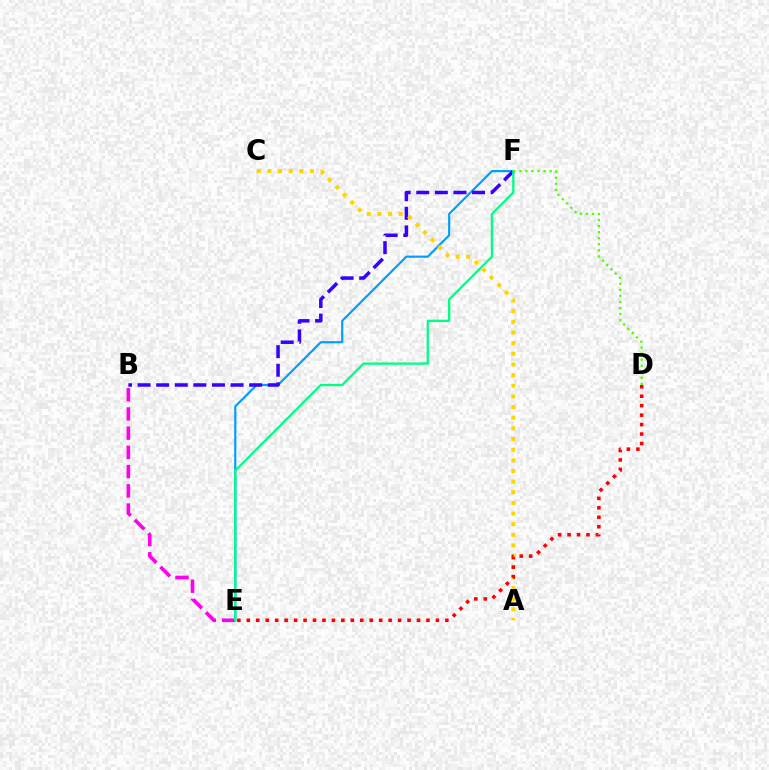{('E', 'F'): [{'color': '#009eff', 'line_style': 'solid', 'thickness': 1.57}, {'color': '#00ff86', 'line_style': 'solid', 'thickness': 1.66}], ('B', 'F'): [{'color': '#3700ff', 'line_style': 'dashed', 'thickness': 2.53}], ('B', 'E'): [{'color': '#ff00ed', 'line_style': 'dashed', 'thickness': 2.61}], ('A', 'C'): [{'color': '#ffd500', 'line_style': 'dotted', 'thickness': 2.89}], ('D', 'F'): [{'color': '#4fff00', 'line_style': 'dotted', 'thickness': 1.64}], ('D', 'E'): [{'color': '#ff0000', 'line_style': 'dotted', 'thickness': 2.57}]}